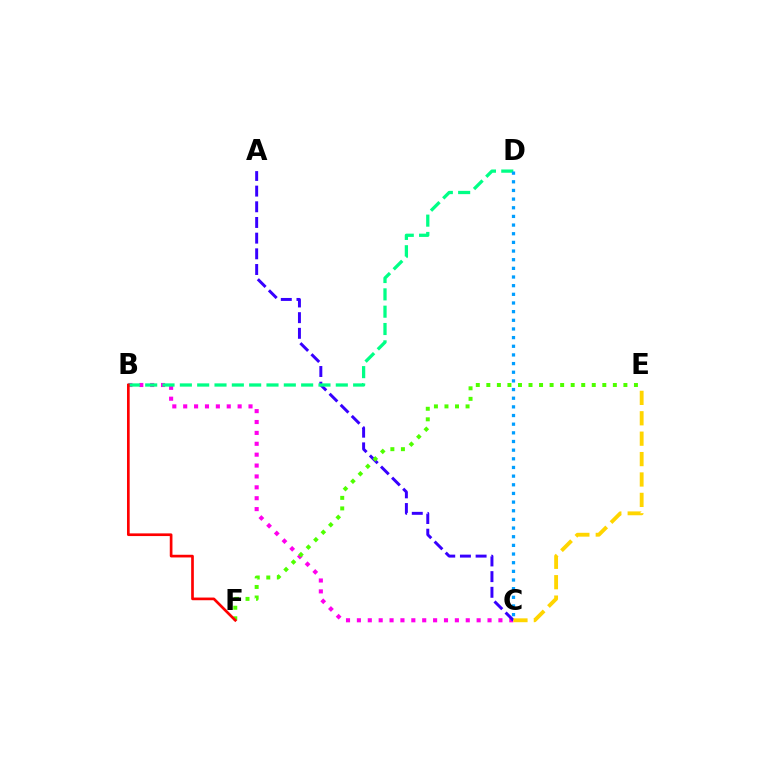{('B', 'C'): [{'color': '#ff00ed', 'line_style': 'dotted', 'thickness': 2.96}], ('A', 'C'): [{'color': '#3700ff', 'line_style': 'dashed', 'thickness': 2.13}], ('B', 'D'): [{'color': '#00ff86', 'line_style': 'dashed', 'thickness': 2.35}], ('C', 'D'): [{'color': '#009eff', 'line_style': 'dotted', 'thickness': 2.35}], ('E', 'F'): [{'color': '#4fff00', 'line_style': 'dotted', 'thickness': 2.86}], ('B', 'F'): [{'color': '#ff0000', 'line_style': 'solid', 'thickness': 1.93}], ('C', 'E'): [{'color': '#ffd500', 'line_style': 'dashed', 'thickness': 2.77}]}